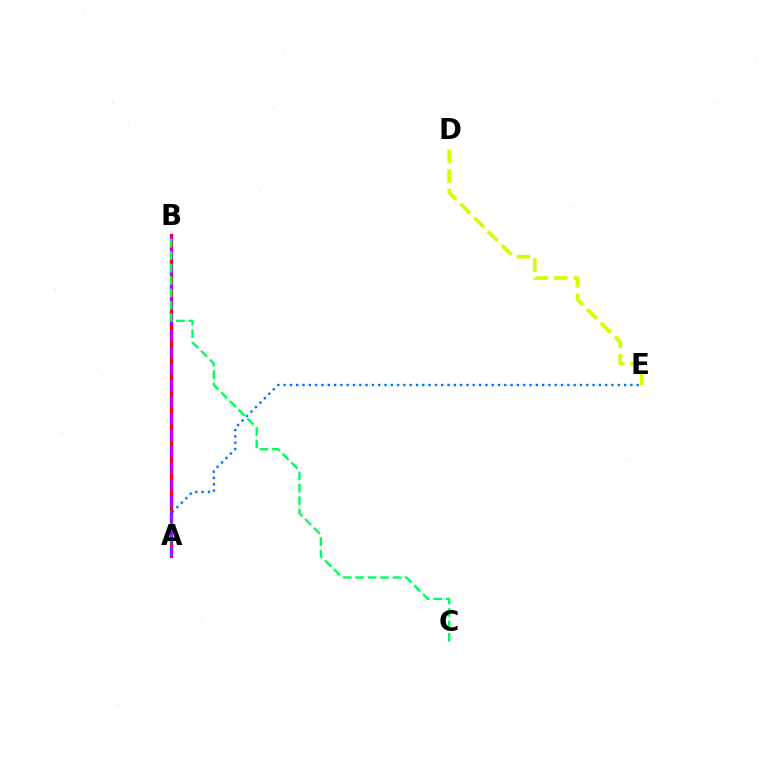{('D', 'E'): [{'color': '#d1ff00', 'line_style': 'dashed', 'thickness': 2.66}], ('A', 'B'): [{'color': '#ff0000', 'line_style': 'solid', 'thickness': 2.33}, {'color': '#b900ff', 'line_style': 'dashed', 'thickness': 2.24}], ('A', 'E'): [{'color': '#0074ff', 'line_style': 'dotted', 'thickness': 1.71}], ('B', 'C'): [{'color': '#00ff5c', 'line_style': 'dashed', 'thickness': 1.69}]}